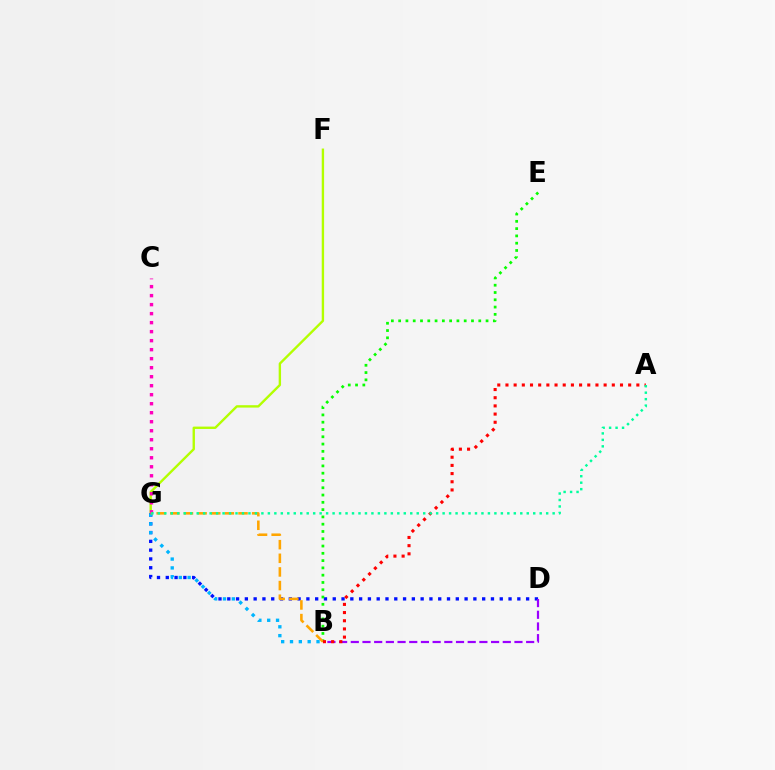{('F', 'G'): [{'color': '#b3ff00', 'line_style': 'solid', 'thickness': 1.71}], ('D', 'G'): [{'color': '#0010ff', 'line_style': 'dotted', 'thickness': 2.39}], ('B', 'G'): [{'color': '#00b5ff', 'line_style': 'dotted', 'thickness': 2.4}, {'color': '#ffa500', 'line_style': 'dashed', 'thickness': 1.85}], ('C', 'G'): [{'color': '#ff00bd', 'line_style': 'dotted', 'thickness': 2.45}], ('B', 'E'): [{'color': '#08ff00', 'line_style': 'dotted', 'thickness': 1.98}], ('B', 'D'): [{'color': '#9b00ff', 'line_style': 'dashed', 'thickness': 1.59}], ('A', 'B'): [{'color': '#ff0000', 'line_style': 'dotted', 'thickness': 2.22}], ('A', 'G'): [{'color': '#00ff9d', 'line_style': 'dotted', 'thickness': 1.76}]}